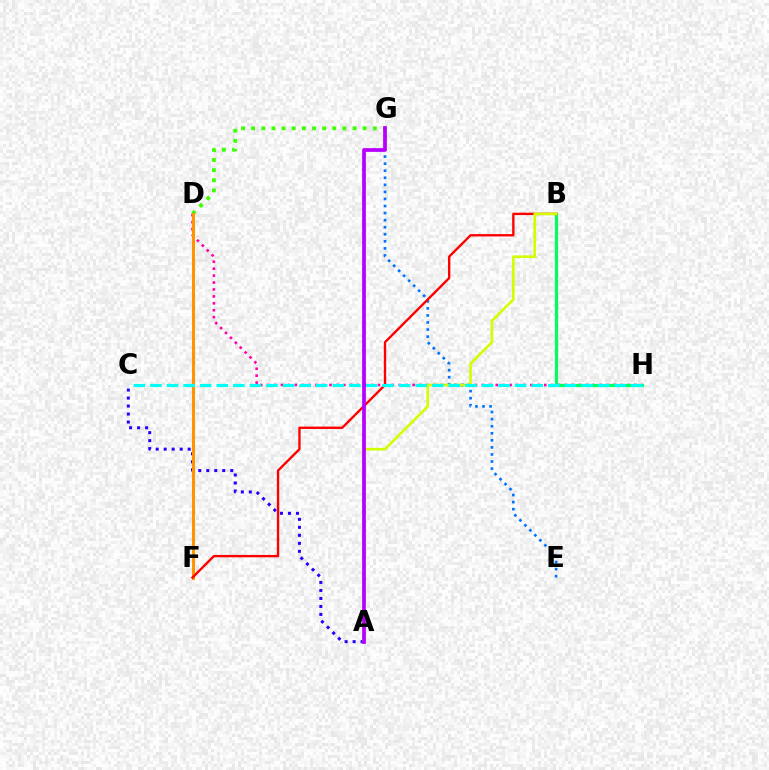{('D', 'H'): [{'color': '#ff00ac', 'line_style': 'dotted', 'thickness': 1.88}], ('D', 'G'): [{'color': '#3dff00', 'line_style': 'dotted', 'thickness': 2.75}], ('A', 'C'): [{'color': '#2500ff', 'line_style': 'dotted', 'thickness': 2.17}], ('E', 'G'): [{'color': '#0074ff', 'line_style': 'dotted', 'thickness': 1.92}], ('B', 'H'): [{'color': '#00ff5c', 'line_style': 'solid', 'thickness': 2.29}], ('D', 'F'): [{'color': '#ff9400', 'line_style': 'solid', 'thickness': 2.21}], ('B', 'F'): [{'color': '#ff0000', 'line_style': 'solid', 'thickness': 1.7}], ('A', 'B'): [{'color': '#d1ff00', 'line_style': 'solid', 'thickness': 1.89}], ('C', 'H'): [{'color': '#00fff6', 'line_style': 'dashed', 'thickness': 2.25}], ('A', 'G'): [{'color': '#b900ff', 'line_style': 'solid', 'thickness': 2.69}]}